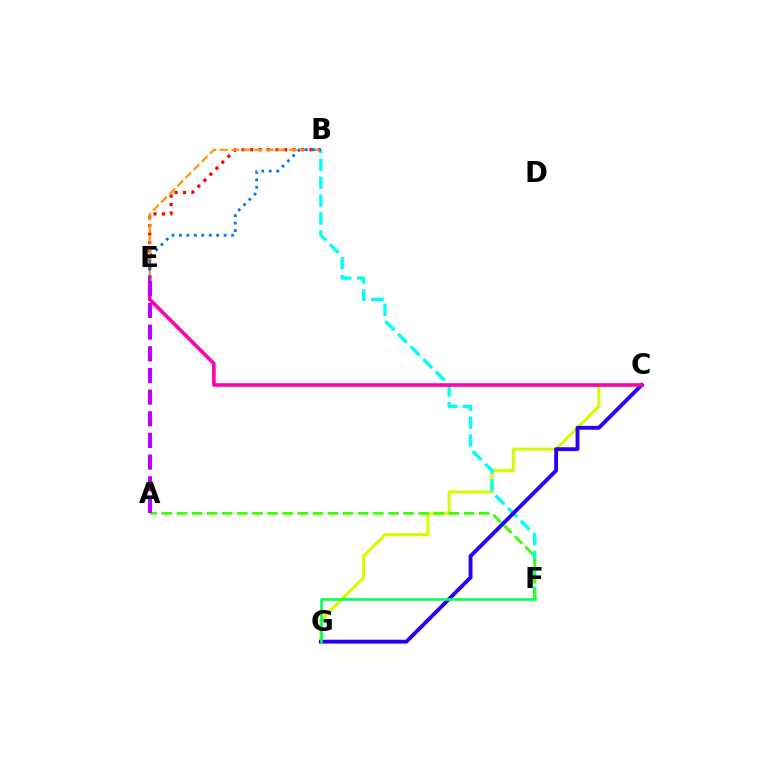{('C', 'G'): [{'color': '#d1ff00', 'line_style': 'solid', 'thickness': 2.23}, {'color': '#2500ff', 'line_style': 'solid', 'thickness': 2.77}], ('B', 'F'): [{'color': '#00fff6', 'line_style': 'dashed', 'thickness': 2.43}], ('B', 'E'): [{'color': '#ff0000', 'line_style': 'dotted', 'thickness': 2.3}, {'color': '#ff9400', 'line_style': 'dashed', 'thickness': 1.56}, {'color': '#0074ff', 'line_style': 'dotted', 'thickness': 2.02}], ('C', 'E'): [{'color': '#ff00ac', 'line_style': 'solid', 'thickness': 2.58}], ('A', 'F'): [{'color': '#3dff00', 'line_style': 'dashed', 'thickness': 2.05}], ('A', 'E'): [{'color': '#b900ff', 'line_style': 'dashed', 'thickness': 2.94}], ('F', 'G'): [{'color': '#00ff5c', 'line_style': 'solid', 'thickness': 1.85}]}